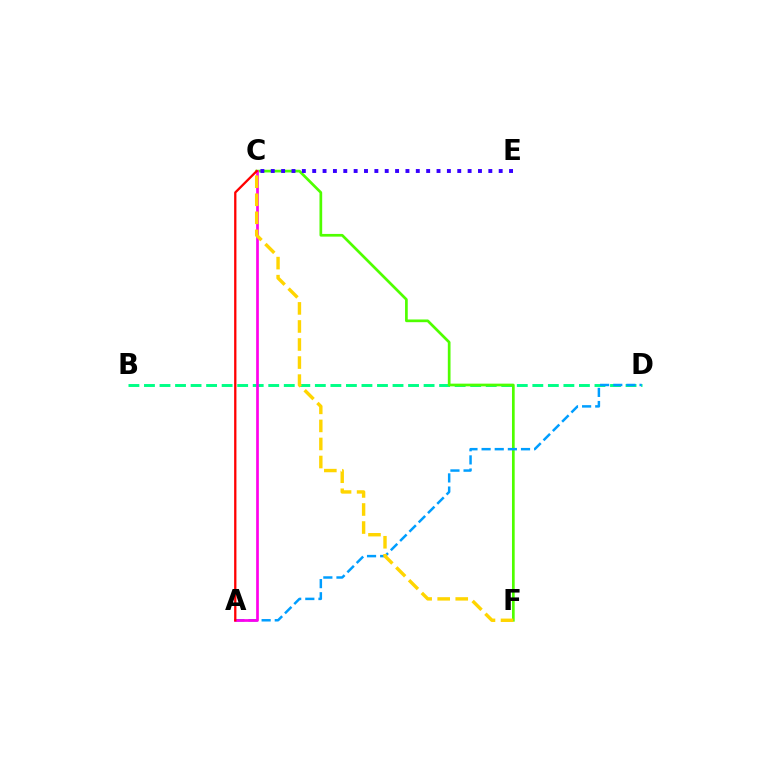{('B', 'D'): [{'color': '#00ff86', 'line_style': 'dashed', 'thickness': 2.11}], ('C', 'F'): [{'color': '#4fff00', 'line_style': 'solid', 'thickness': 1.95}, {'color': '#ffd500', 'line_style': 'dashed', 'thickness': 2.45}], ('A', 'D'): [{'color': '#009eff', 'line_style': 'dashed', 'thickness': 1.78}], ('A', 'C'): [{'color': '#ff00ed', 'line_style': 'solid', 'thickness': 1.95}, {'color': '#ff0000', 'line_style': 'solid', 'thickness': 1.66}], ('C', 'E'): [{'color': '#3700ff', 'line_style': 'dotted', 'thickness': 2.81}]}